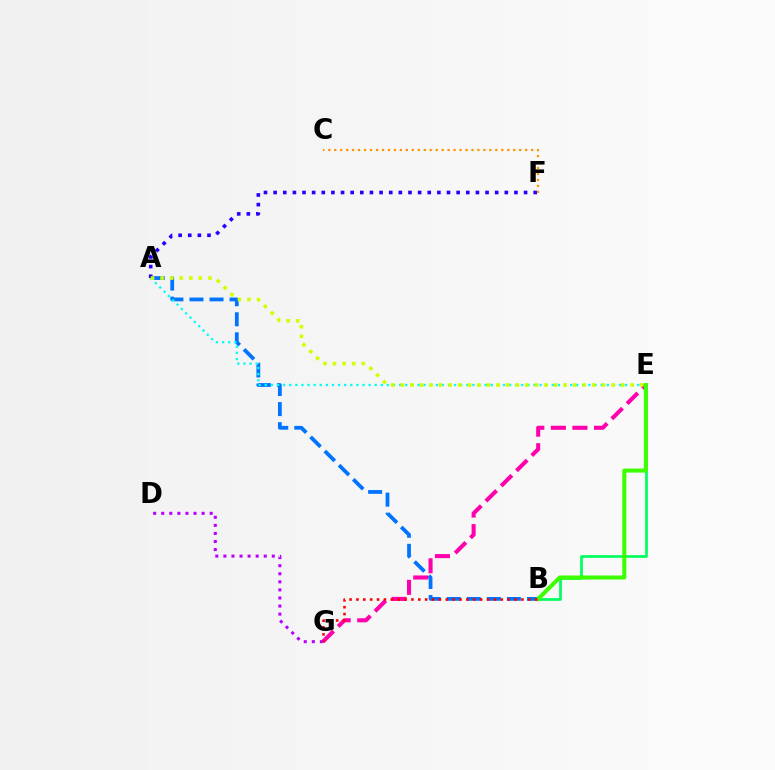{('A', 'B'): [{'color': '#0074ff', 'line_style': 'dashed', 'thickness': 2.72}], ('A', 'F'): [{'color': '#2500ff', 'line_style': 'dotted', 'thickness': 2.62}], ('A', 'E'): [{'color': '#00fff6', 'line_style': 'dotted', 'thickness': 1.66}, {'color': '#d1ff00', 'line_style': 'dotted', 'thickness': 2.6}], ('B', 'E'): [{'color': '#00ff5c', 'line_style': 'solid', 'thickness': 1.95}, {'color': '#3dff00', 'line_style': 'solid', 'thickness': 2.9}], ('E', 'G'): [{'color': '#ff00ac', 'line_style': 'dashed', 'thickness': 2.93}], ('B', 'G'): [{'color': '#ff0000', 'line_style': 'dotted', 'thickness': 1.87}], ('D', 'G'): [{'color': '#b900ff', 'line_style': 'dotted', 'thickness': 2.19}], ('C', 'F'): [{'color': '#ff9400', 'line_style': 'dotted', 'thickness': 1.62}]}